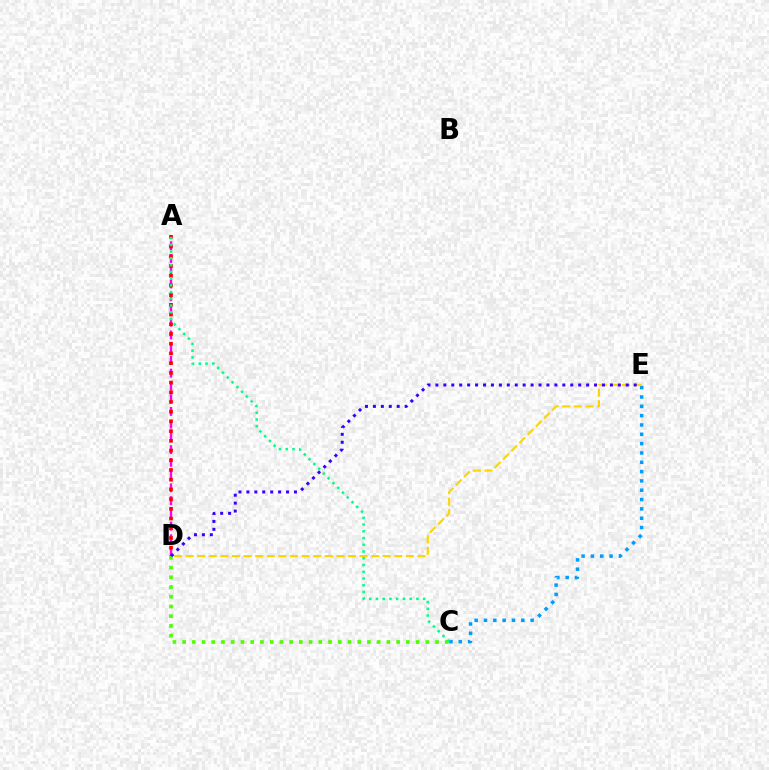{('C', 'E'): [{'color': '#009eff', 'line_style': 'dotted', 'thickness': 2.53}], ('D', 'E'): [{'color': '#ffd500', 'line_style': 'dashed', 'thickness': 1.57}, {'color': '#3700ff', 'line_style': 'dotted', 'thickness': 2.15}], ('A', 'D'): [{'color': '#ff00ed', 'line_style': 'dashed', 'thickness': 1.73}, {'color': '#ff0000', 'line_style': 'dotted', 'thickness': 2.64}], ('C', 'D'): [{'color': '#4fff00', 'line_style': 'dotted', 'thickness': 2.64}], ('A', 'C'): [{'color': '#00ff86', 'line_style': 'dotted', 'thickness': 1.83}]}